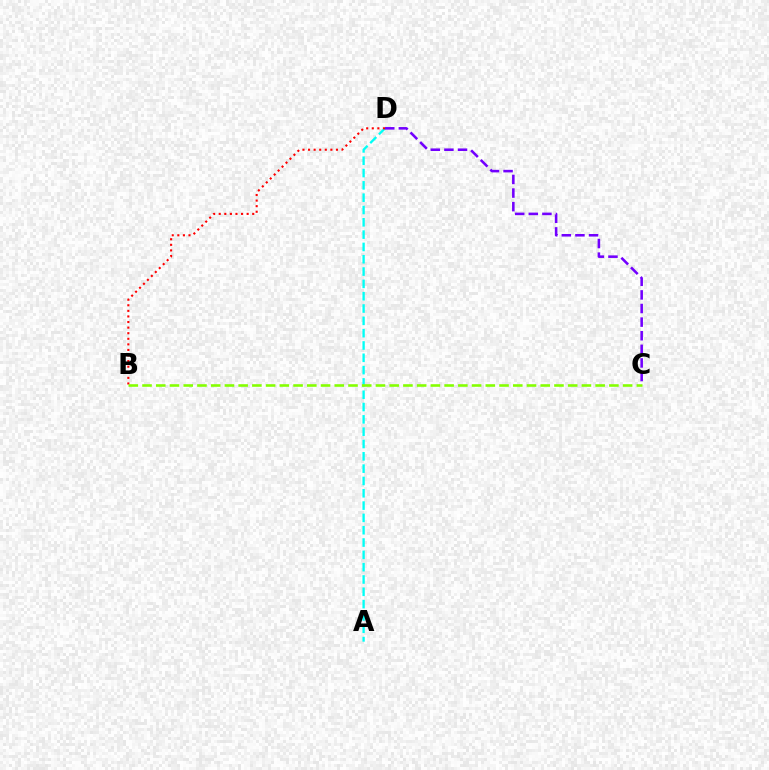{('A', 'D'): [{'color': '#00fff6', 'line_style': 'dashed', 'thickness': 1.67}], ('B', 'D'): [{'color': '#ff0000', 'line_style': 'dotted', 'thickness': 1.52}], ('B', 'C'): [{'color': '#84ff00', 'line_style': 'dashed', 'thickness': 1.87}], ('C', 'D'): [{'color': '#7200ff', 'line_style': 'dashed', 'thickness': 1.85}]}